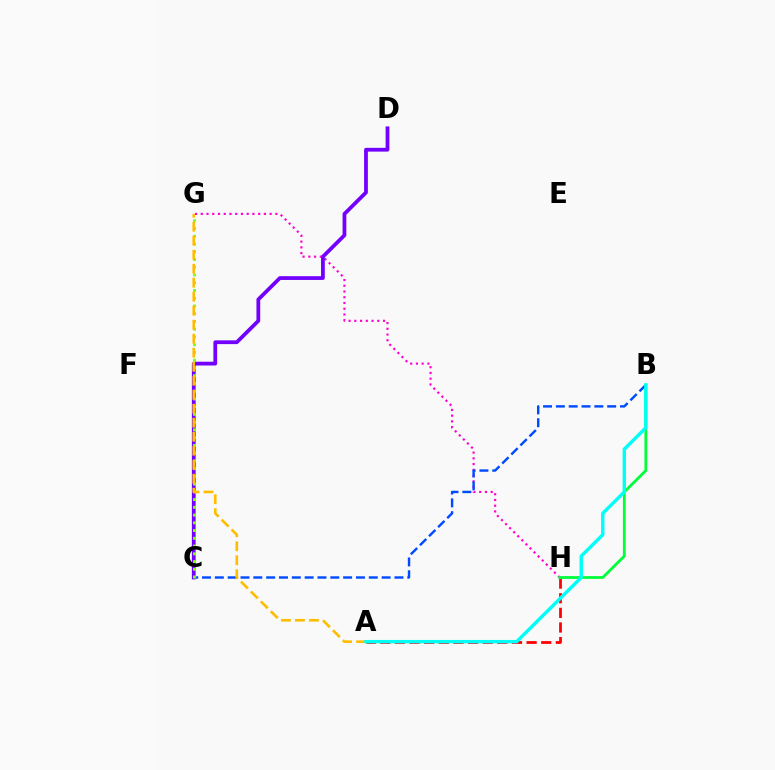{('A', 'H'): [{'color': '#ff0000', 'line_style': 'dashed', 'thickness': 1.99}], ('G', 'H'): [{'color': '#ff00cf', 'line_style': 'dotted', 'thickness': 1.56}], ('C', 'D'): [{'color': '#7200ff', 'line_style': 'solid', 'thickness': 2.72}], ('B', 'H'): [{'color': '#00ff39', 'line_style': 'solid', 'thickness': 2.01}], ('B', 'C'): [{'color': '#004bff', 'line_style': 'dashed', 'thickness': 1.74}], ('C', 'G'): [{'color': '#84ff00', 'line_style': 'dotted', 'thickness': 2.1}], ('A', 'G'): [{'color': '#ffbd00', 'line_style': 'dashed', 'thickness': 1.9}], ('A', 'B'): [{'color': '#00fff6', 'line_style': 'solid', 'thickness': 2.45}]}